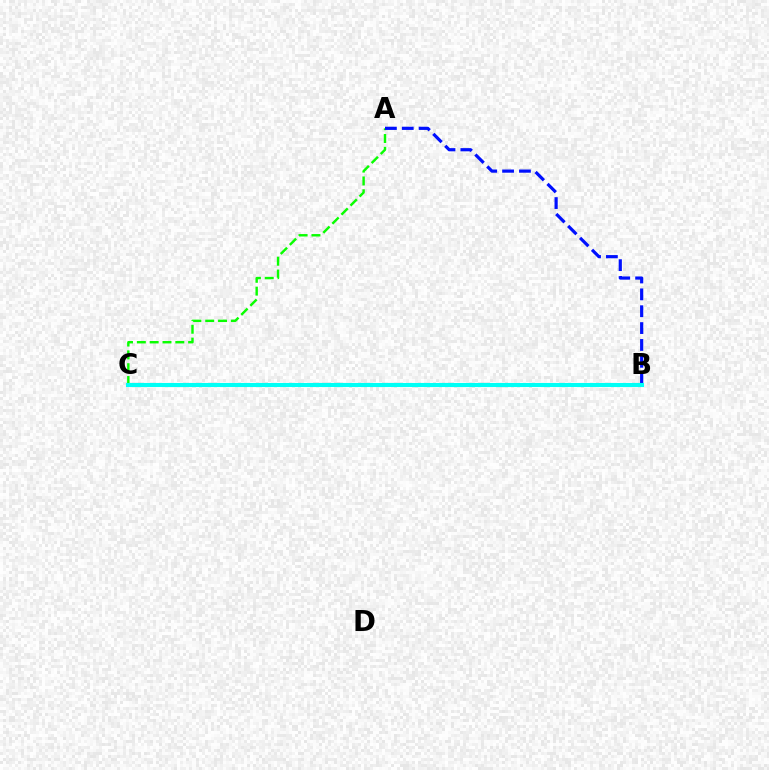{('A', 'C'): [{'color': '#08ff00', 'line_style': 'dashed', 'thickness': 1.74}], ('A', 'B'): [{'color': '#0010ff', 'line_style': 'dashed', 'thickness': 2.29}], ('B', 'C'): [{'color': '#ee00ff', 'line_style': 'dashed', 'thickness': 2.68}, {'color': '#ff0000', 'line_style': 'solid', 'thickness': 2.69}, {'color': '#fcf500', 'line_style': 'dotted', 'thickness': 2.09}, {'color': '#00fff6', 'line_style': 'solid', 'thickness': 2.94}]}